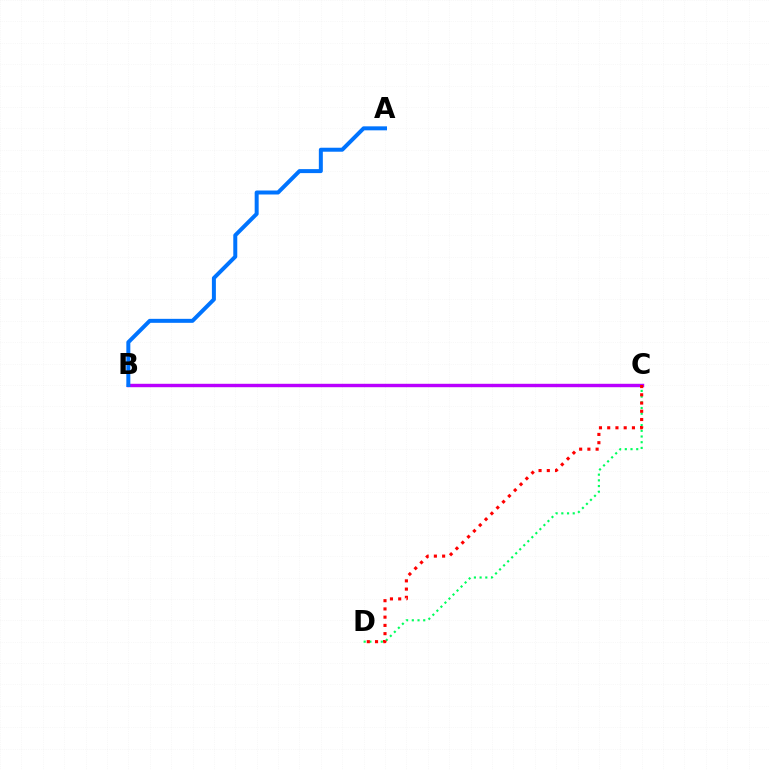{('B', 'C'): [{'color': '#d1ff00', 'line_style': 'solid', 'thickness': 2.2}, {'color': '#b900ff', 'line_style': 'solid', 'thickness': 2.45}], ('C', 'D'): [{'color': '#00ff5c', 'line_style': 'dotted', 'thickness': 1.55}, {'color': '#ff0000', 'line_style': 'dotted', 'thickness': 2.24}], ('A', 'B'): [{'color': '#0074ff', 'line_style': 'solid', 'thickness': 2.87}]}